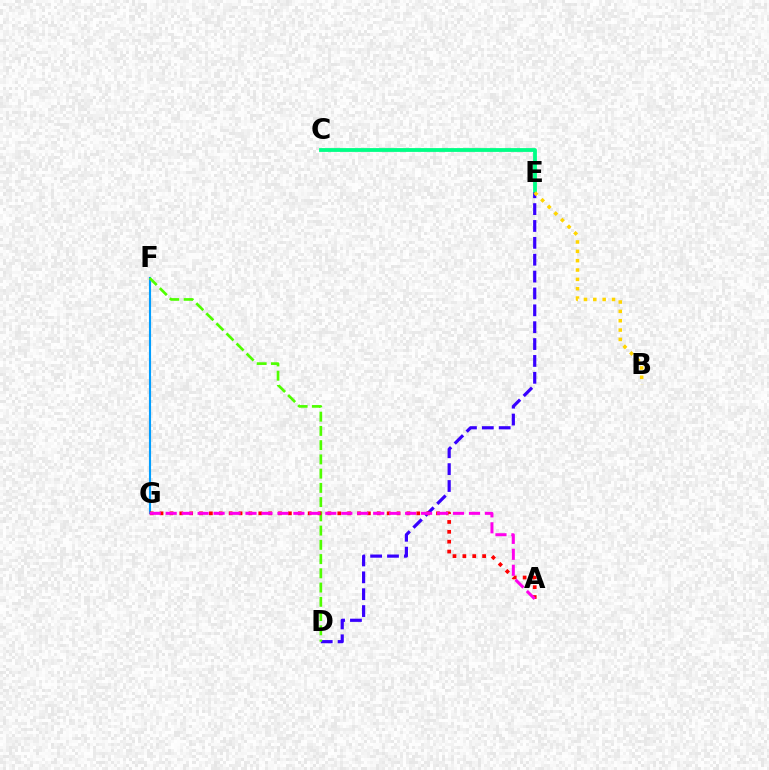{('C', 'E'): [{'color': '#00ff86', 'line_style': 'solid', 'thickness': 2.74}], ('F', 'G'): [{'color': '#009eff', 'line_style': 'solid', 'thickness': 1.53}], ('D', 'E'): [{'color': '#3700ff', 'line_style': 'dashed', 'thickness': 2.29}], ('B', 'E'): [{'color': '#ffd500', 'line_style': 'dotted', 'thickness': 2.54}], ('D', 'F'): [{'color': '#4fff00', 'line_style': 'dashed', 'thickness': 1.93}], ('A', 'G'): [{'color': '#ff0000', 'line_style': 'dotted', 'thickness': 2.68}, {'color': '#ff00ed', 'line_style': 'dashed', 'thickness': 2.17}]}